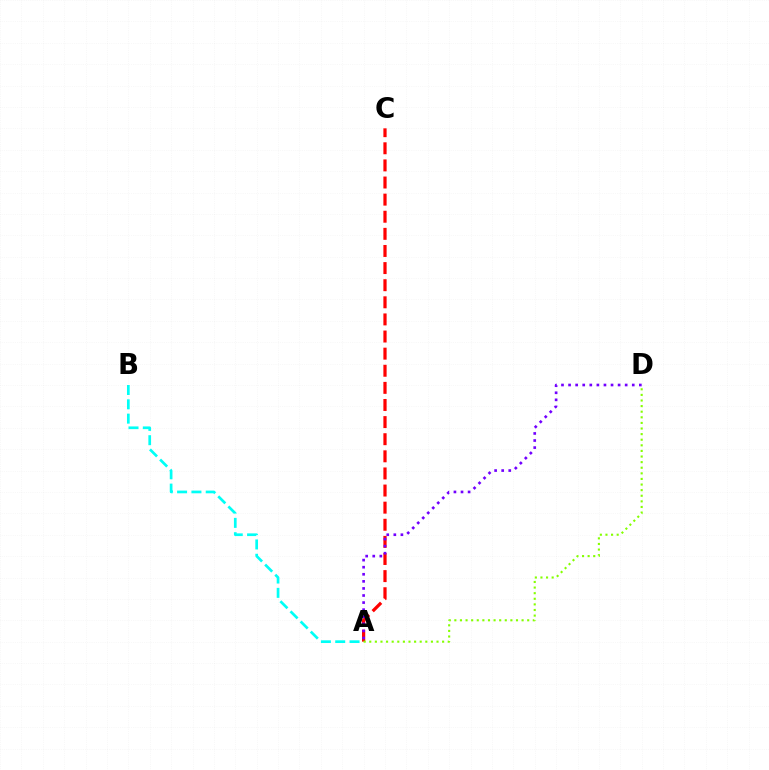{('A', 'C'): [{'color': '#ff0000', 'line_style': 'dashed', 'thickness': 2.32}], ('A', 'B'): [{'color': '#00fff6', 'line_style': 'dashed', 'thickness': 1.95}], ('A', 'D'): [{'color': '#7200ff', 'line_style': 'dotted', 'thickness': 1.92}, {'color': '#84ff00', 'line_style': 'dotted', 'thickness': 1.52}]}